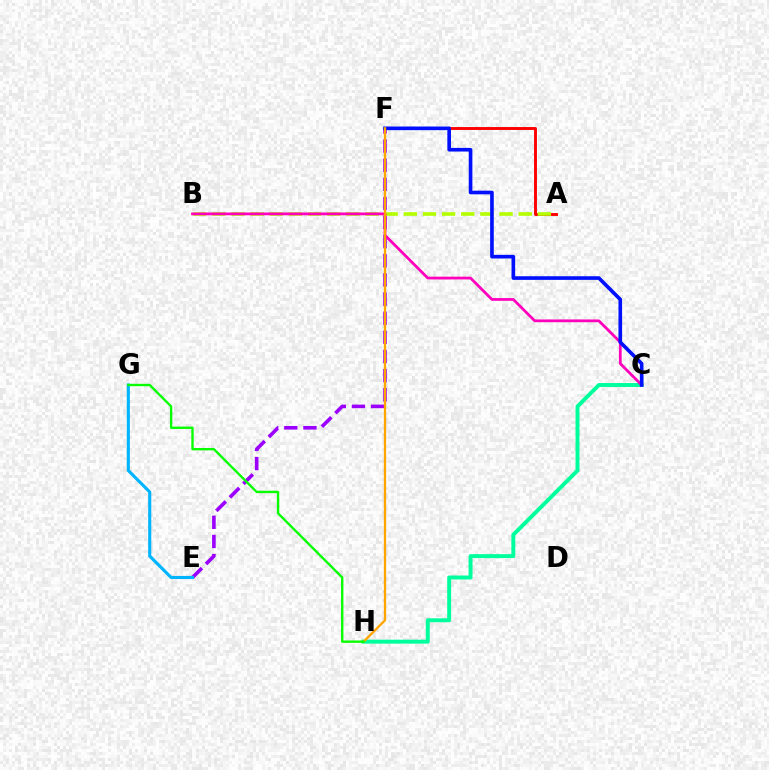{('E', 'F'): [{'color': '#9b00ff', 'line_style': 'dashed', 'thickness': 2.6}], ('C', 'H'): [{'color': '#00ff9d', 'line_style': 'solid', 'thickness': 2.84}], ('A', 'F'): [{'color': '#ff0000', 'line_style': 'solid', 'thickness': 2.09}], ('A', 'B'): [{'color': '#b3ff00', 'line_style': 'dashed', 'thickness': 2.6}], ('B', 'C'): [{'color': '#ff00bd', 'line_style': 'solid', 'thickness': 1.99}], ('E', 'G'): [{'color': '#00b5ff', 'line_style': 'solid', 'thickness': 2.24}], ('C', 'F'): [{'color': '#0010ff', 'line_style': 'solid', 'thickness': 2.62}], ('F', 'H'): [{'color': '#ffa500', 'line_style': 'solid', 'thickness': 1.67}], ('G', 'H'): [{'color': '#08ff00', 'line_style': 'solid', 'thickness': 1.71}]}